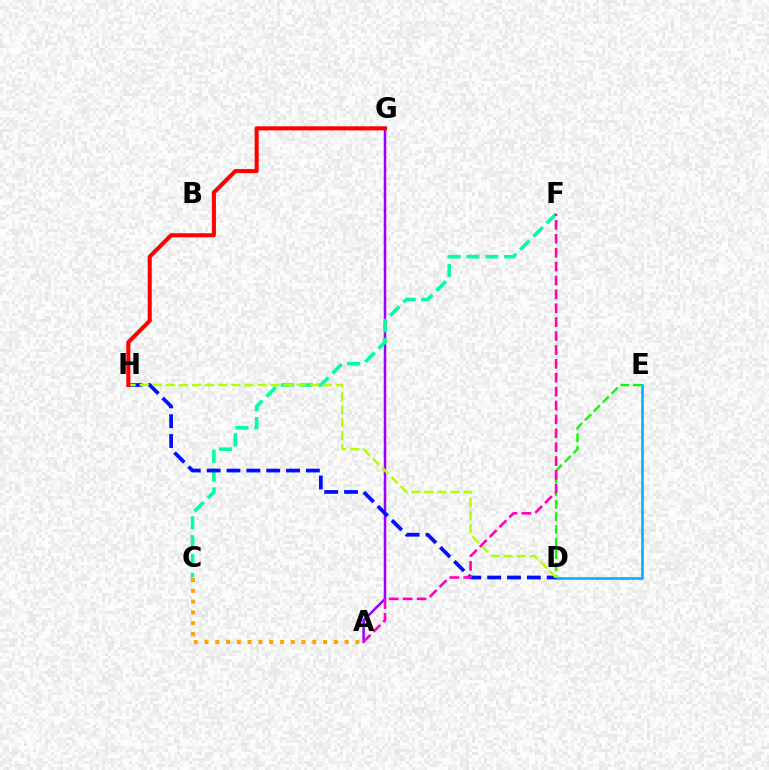{('D', 'E'): [{'color': '#08ff00', 'line_style': 'dashed', 'thickness': 1.7}, {'color': '#00b5ff', 'line_style': 'solid', 'thickness': 1.91}], ('A', 'G'): [{'color': '#9b00ff', 'line_style': 'solid', 'thickness': 1.81}], ('C', 'F'): [{'color': '#00ff9d', 'line_style': 'dashed', 'thickness': 2.56}], ('D', 'H'): [{'color': '#0010ff', 'line_style': 'dashed', 'thickness': 2.7}, {'color': '#b3ff00', 'line_style': 'dashed', 'thickness': 1.78}], ('A', 'F'): [{'color': '#ff00bd', 'line_style': 'dashed', 'thickness': 1.89}], ('G', 'H'): [{'color': '#ff0000', 'line_style': 'solid', 'thickness': 2.92}], ('A', 'C'): [{'color': '#ffa500', 'line_style': 'dotted', 'thickness': 2.93}]}